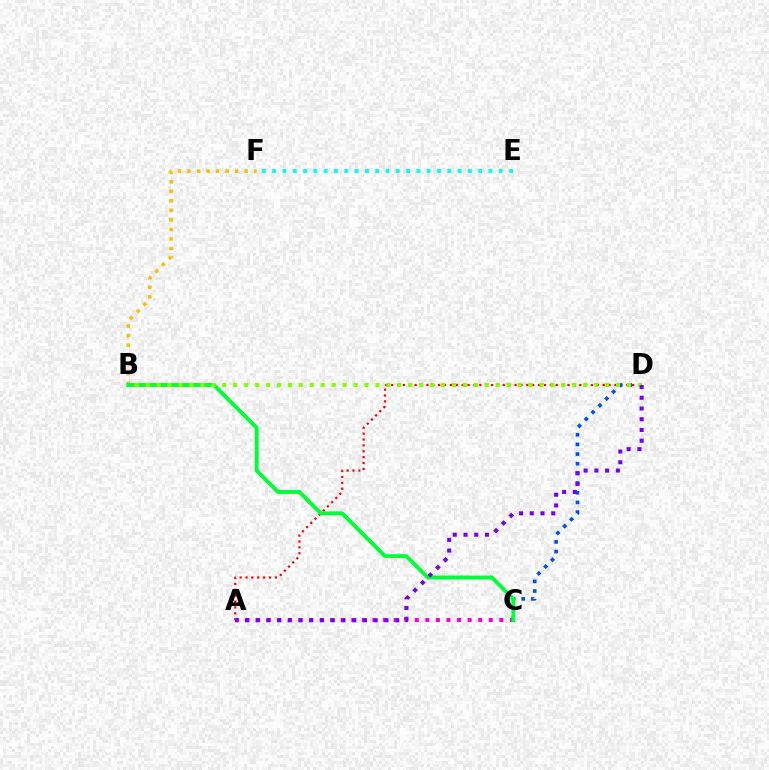{('A', 'D'): [{'color': '#ff0000', 'line_style': 'dotted', 'thickness': 1.6}, {'color': '#7200ff', 'line_style': 'dotted', 'thickness': 2.92}], ('B', 'F'): [{'color': '#ffbd00', 'line_style': 'dotted', 'thickness': 2.59}], ('A', 'C'): [{'color': '#ff00cf', 'line_style': 'dotted', 'thickness': 2.87}], ('C', 'D'): [{'color': '#004bff', 'line_style': 'dotted', 'thickness': 2.63}], ('B', 'C'): [{'color': '#00ff39', 'line_style': 'solid', 'thickness': 2.8}], ('B', 'D'): [{'color': '#84ff00', 'line_style': 'dotted', 'thickness': 2.97}], ('E', 'F'): [{'color': '#00fff6', 'line_style': 'dotted', 'thickness': 2.8}]}